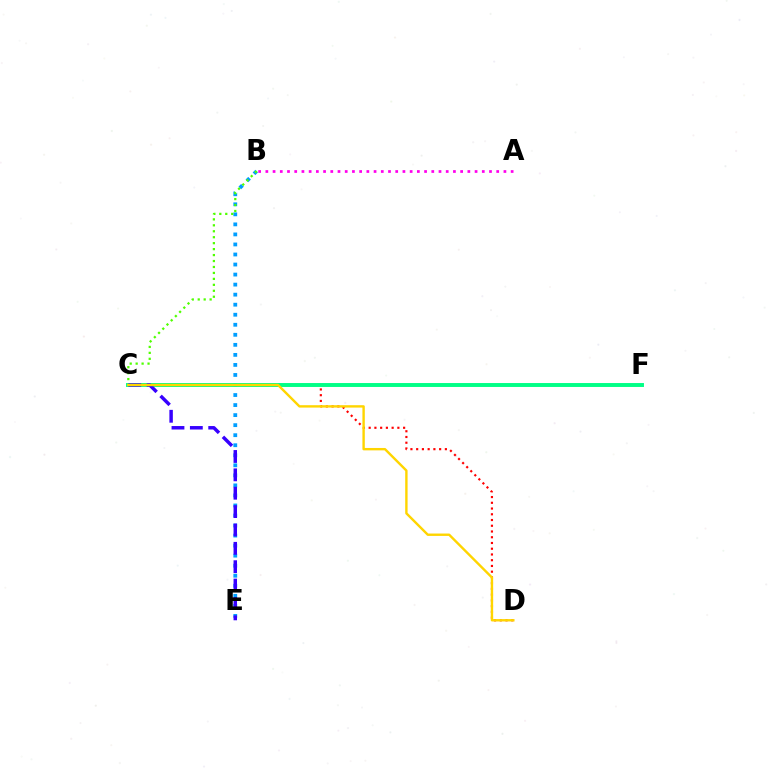{('C', 'D'): [{'color': '#ff0000', 'line_style': 'dotted', 'thickness': 1.56}, {'color': '#ffd500', 'line_style': 'solid', 'thickness': 1.72}], ('B', 'E'): [{'color': '#009eff', 'line_style': 'dotted', 'thickness': 2.73}], ('C', 'F'): [{'color': '#00ff86', 'line_style': 'solid', 'thickness': 2.83}], ('B', 'C'): [{'color': '#4fff00', 'line_style': 'dotted', 'thickness': 1.62}], ('C', 'E'): [{'color': '#3700ff', 'line_style': 'dashed', 'thickness': 2.5}], ('A', 'B'): [{'color': '#ff00ed', 'line_style': 'dotted', 'thickness': 1.96}]}